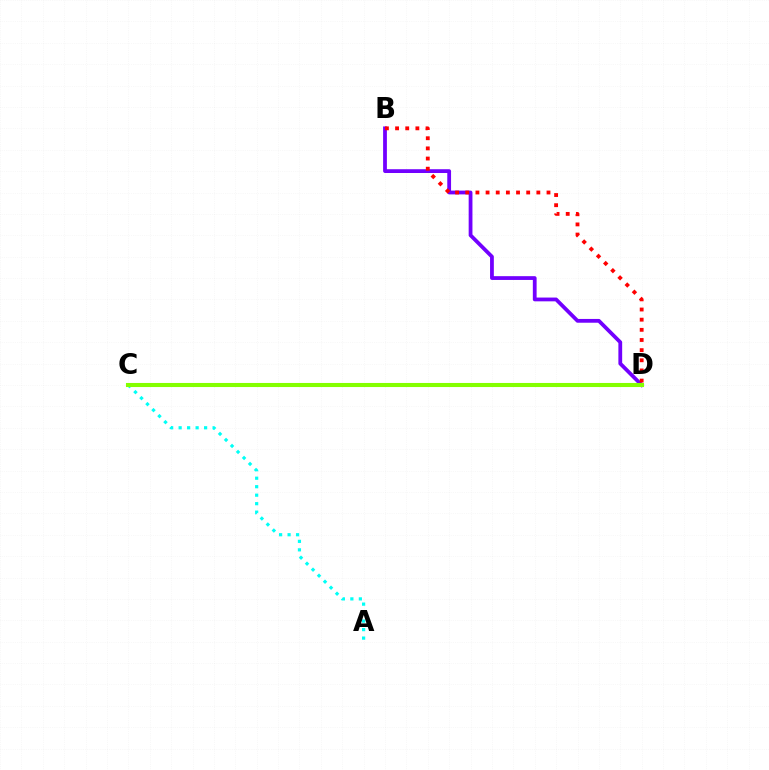{('A', 'C'): [{'color': '#00fff6', 'line_style': 'dotted', 'thickness': 2.31}], ('B', 'D'): [{'color': '#7200ff', 'line_style': 'solid', 'thickness': 2.72}, {'color': '#ff0000', 'line_style': 'dotted', 'thickness': 2.76}], ('C', 'D'): [{'color': '#84ff00', 'line_style': 'solid', 'thickness': 2.93}]}